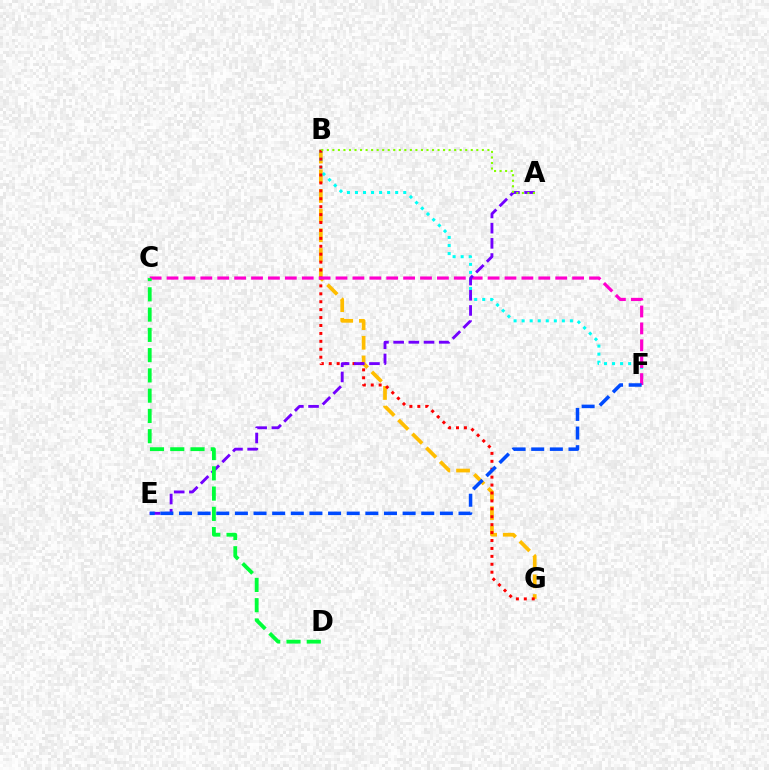{('B', 'G'): [{'color': '#ffbd00', 'line_style': 'dashed', 'thickness': 2.67}, {'color': '#ff0000', 'line_style': 'dotted', 'thickness': 2.15}], ('B', 'F'): [{'color': '#00fff6', 'line_style': 'dotted', 'thickness': 2.19}], ('C', 'F'): [{'color': '#ff00cf', 'line_style': 'dashed', 'thickness': 2.3}], ('A', 'E'): [{'color': '#7200ff', 'line_style': 'dashed', 'thickness': 2.06}], ('E', 'F'): [{'color': '#004bff', 'line_style': 'dashed', 'thickness': 2.53}], ('A', 'B'): [{'color': '#84ff00', 'line_style': 'dotted', 'thickness': 1.5}], ('C', 'D'): [{'color': '#00ff39', 'line_style': 'dashed', 'thickness': 2.75}]}